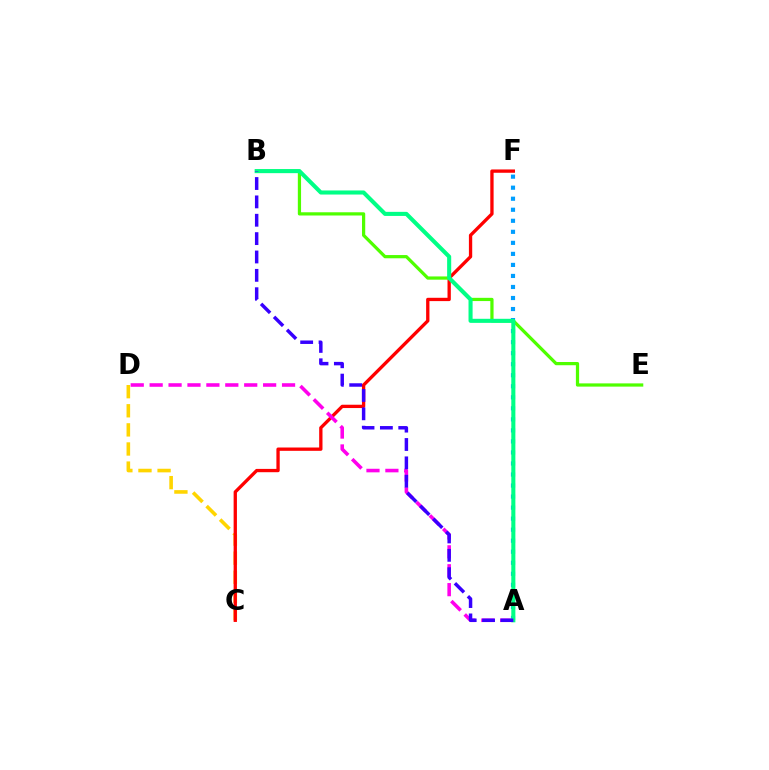{('C', 'D'): [{'color': '#ffd500', 'line_style': 'dashed', 'thickness': 2.6}], ('C', 'F'): [{'color': '#ff0000', 'line_style': 'solid', 'thickness': 2.39}], ('A', 'F'): [{'color': '#009eff', 'line_style': 'dotted', 'thickness': 3.0}], ('B', 'E'): [{'color': '#4fff00', 'line_style': 'solid', 'thickness': 2.33}], ('A', 'D'): [{'color': '#ff00ed', 'line_style': 'dashed', 'thickness': 2.57}], ('A', 'B'): [{'color': '#00ff86', 'line_style': 'solid', 'thickness': 2.94}, {'color': '#3700ff', 'line_style': 'dashed', 'thickness': 2.49}]}